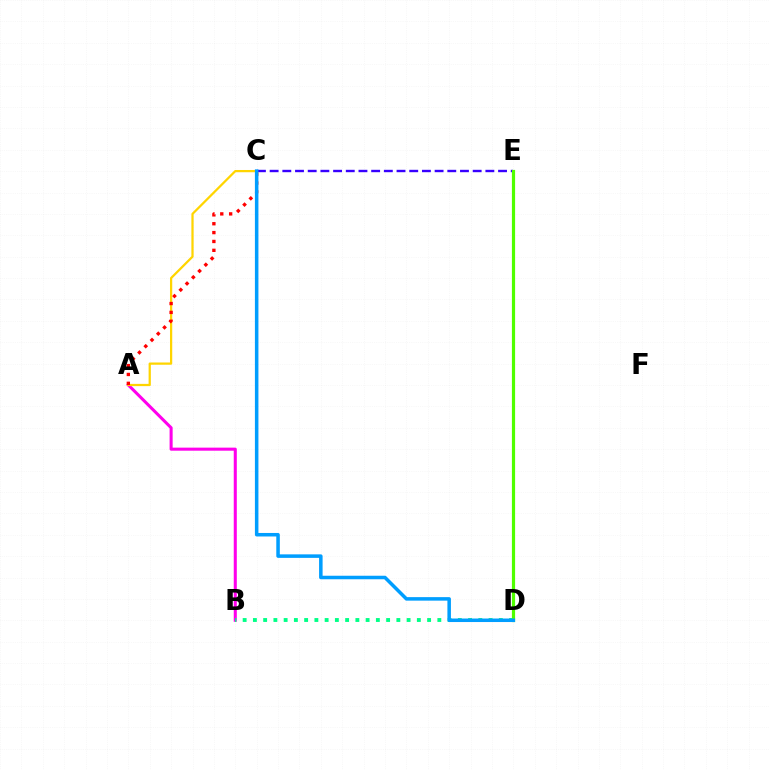{('A', 'B'): [{'color': '#ff00ed', 'line_style': 'solid', 'thickness': 2.2}], ('C', 'E'): [{'color': '#3700ff', 'line_style': 'dashed', 'thickness': 1.72}], ('B', 'D'): [{'color': '#00ff86', 'line_style': 'dotted', 'thickness': 2.78}], ('D', 'E'): [{'color': '#4fff00', 'line_style': 'solid', 'thickness': 2.3}], ('A', 'C'): [{'color': '#ffd500', 'line_style': 'solid', 'thickness': 1.62}, {'color': '#ff0000', 'line_style': 'dotted', 'thickness': 2.41}], ('C', 'D'): [{'color': '#009eff', 'line_style': 'solid', 'thickness': 2.53}]}